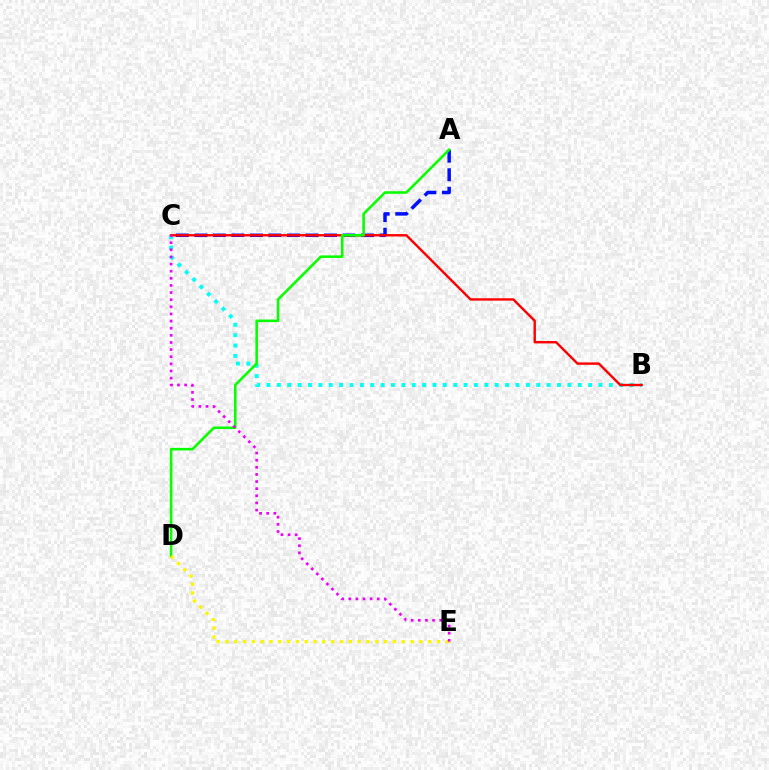{('B', 'C'): [{'color': '#00fff6', 'line_style': 'dotted', 'thickness': 2.82}, {'color': '#ff0000', 'line_style': 'solid', 'thickness': 1.73}], ('A', 'C'): [{'color': '#0010ff', 'line_style': 'dashed', 'thickness': 2.52}], ('A', 'D'): [{'color': '#08ff00', 'line_style': 'solid', 'thickness': 1.86}], ('D', 'E'): [{'color': '#fcf500', 'line_style': 'dotted', 'thickness': 2.4}], ('C', 'E'): [{'color': '#ee00ff', 'line_style': 'dotted', 'thickness': 1.94}]}